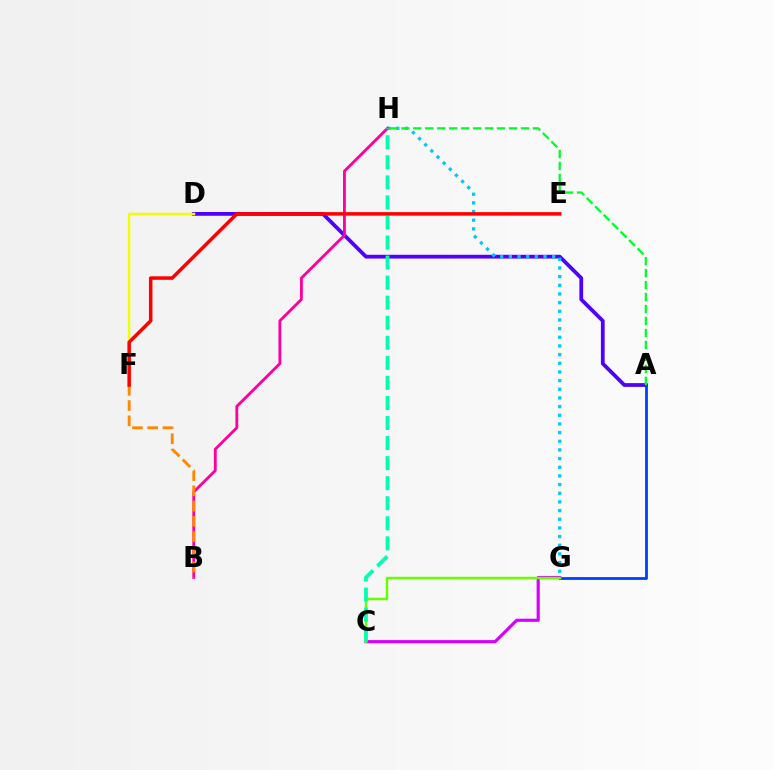{('A', 'D'): [{'color': '#4f00ff', 'line_style': 'solid', 'thickness': 2.71}], ('G', 'H'): [{'color': '#00c7ff', 'line_style': 'dotted', 'thickness': 2.35}], ('C', 'G'): [{'color': '#d600ff', 'line_style': 'solid', 'thickness': 2.26}, {'color': '#66ff00', 'line_style': 'solid', 'thickness': 1.77}], ('A', 'G'): [{'color': '#003fff', 'line_style': 'solid', 'thickness': 2.01}], ('B', 'H'): [{'color': '#ff00a0', 'line_style': 'solid', 'thickness': 2.04}], ('D', 'F'): [{'color': '#eeff00', 'line_style': 'solid', 'thickness': 1.78}], ('A', 'H'): [{'color': '#00ff27', 'line_style': 'dashed', 'thickness': 1.63}], ('B', 'F'): [{'color': '#ff8800', 'line_style': 'dashed', 'thickness': 2.07}], ('C', 'H'): [{'color': '#00ffaf', 'line_style': 'dashed', 'thickness': 2.72}], ('E', 'F'): [{'color': '#ff0000', 'line_style': 'solid', 'thickness': 2.53}]}